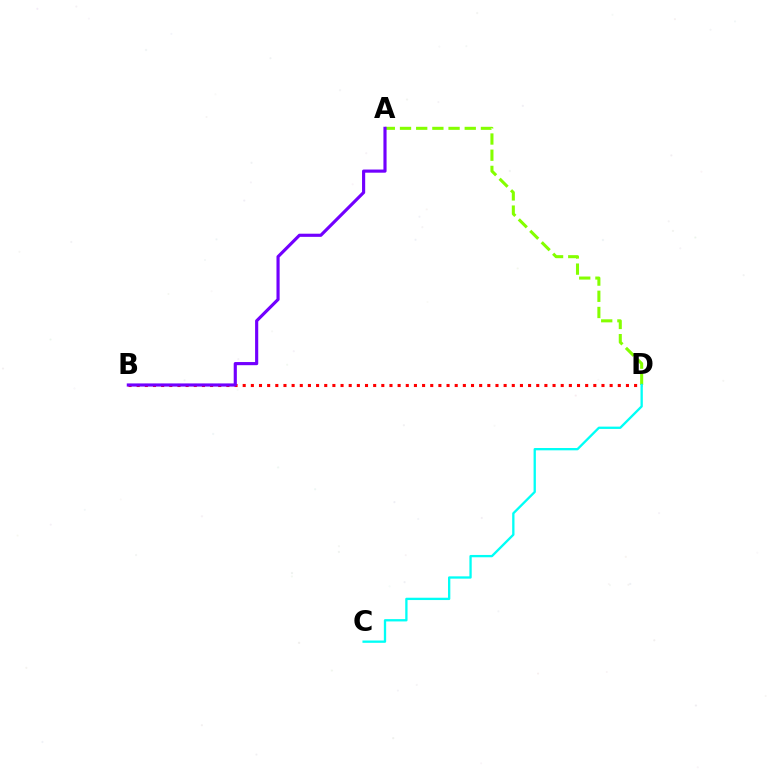{('A', 'D'): [{'color': '#84ff00', 'line_style': 'dashed', 'thickness': 2.2}], ('B', 'D'): [{'color': '#ff0000', 'line_style': 'dotted', 'thickness': 2.22}], ('C', 'D'): [{'color': '#00fff6', 'line_style': 'solid', 'thickness': 1.67}], ('A', 'B'): [{'color': '#7200ff', 'line_style': 'solid', 'thickness': 2.27}]}